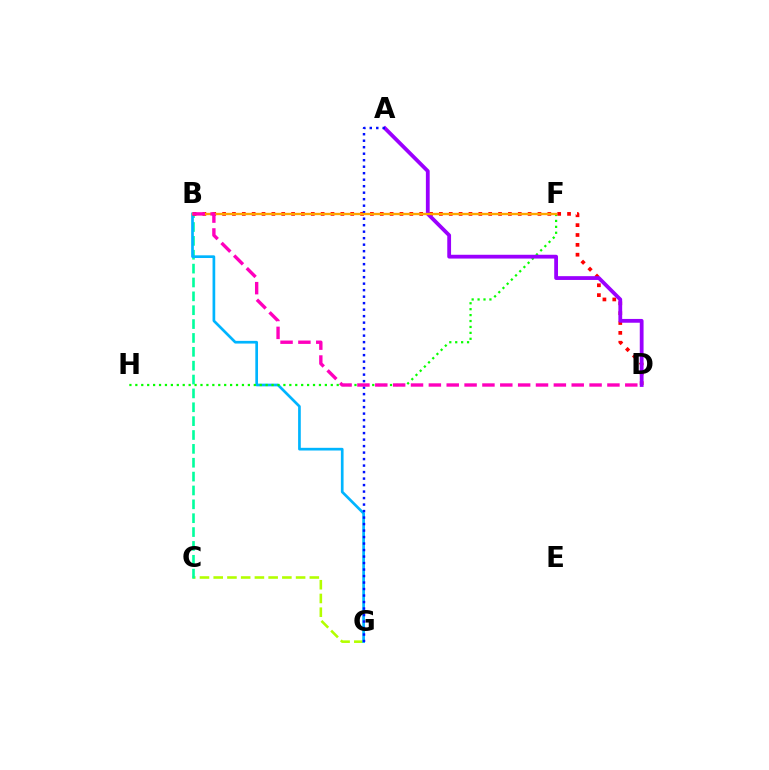{('C', 'G'): [{'color': '#b3ff00', 'line_style': 'dashed', 'thickness': 1.87}], ('B', 'C'): [{'color': '#00ff9d', 'line_style': 'dashed', 'thickness': 1.88}], ('B', 'G'): [{'color': '#00b5ff', 'line_style': 'solid', 'thickness': 1.94}], ('F', 'H'): [{'color': '#08ff00', 'line_style': 'dotted', 'thickness': 1.61}], ('B', 'D'): [{'color': '#ff0000', 'line_style': 'dotted', 'thickness': 2.68}, {'color': '#ff00bd', 'line_style': 'dashed', 'thickness': 2.43}], ('A', 'D'): [{'color': '#9b00ff', 'line_style': 'solid', 'thickness': 2.73}], ('A', 'G'): [{'color': '#0010ff', 'line_style': 'dotted', 'thickness': 1.77}], ('B', 'F'): [{'color': '#ffa500', 'line_style': 'solid', 'thickness': 1.69}]}